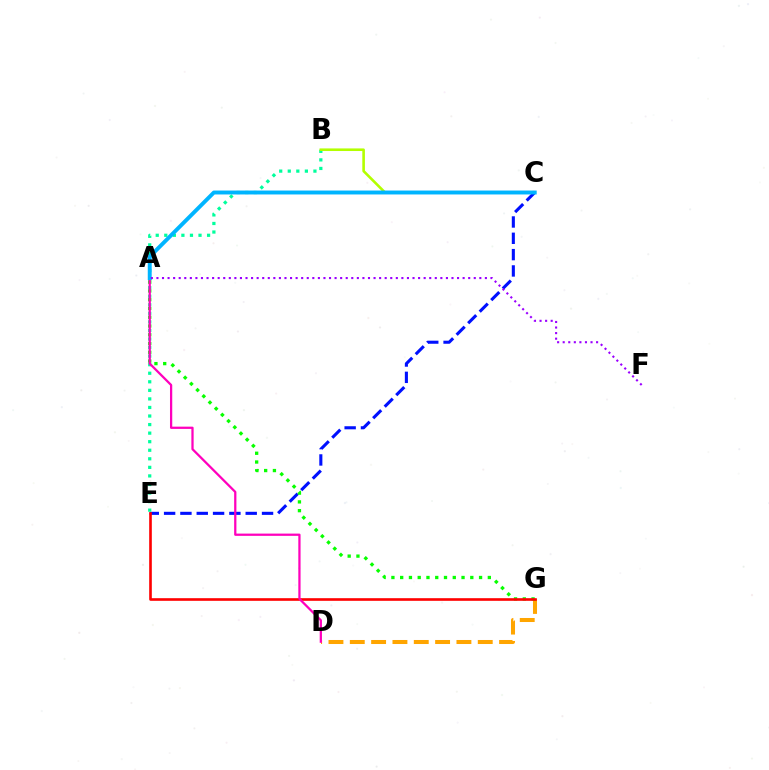{('C', 'E'): [{'color': '#0010ff', 'line_style': 'dashed', 'thickness': 2.22}], ('D', 'G'): [{'color': '#ffa500', 'line_style': 'dashed', 'thickness': 2.9}], ('B', 'E'): [{'color': '#00ff9d', 'line_style': 'dotted', 'thickness': 2.32}], ('B', 'C'): [{'color': '#b3ff00', 'line_style': 'solid', 'thickness': 1.87}], ('A', 'G'): [{'color': '#08ff00', 'line_style': 'dotted', 'thickness': 2.38}], ('E', 'G'): [{'color': '#ff0000', 'line_style': 'solid', 'thickness': 1.9}], ('A', 'D'): [{'color': '#ff00bd', 'line_style': 'solid', 'thickness': 1.62}], ('A', 'C'): [{'color': '#00b5ff', 'line_style': 'solid', 'thickness': 2.82}], ('A', 'F'): [{'color': '#9b00ff', 'line_style': 'dotted', 'thickness': 1.51}]}